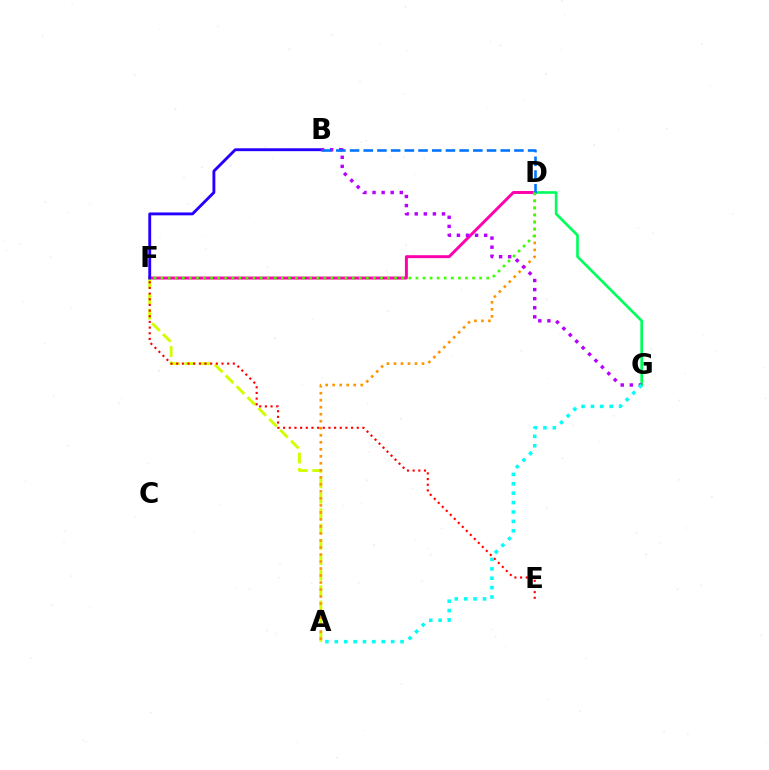{('D', 'F'): [{'color': '#ff00ac', 'line_style': 'solid', 'thickness': 2.14}, {'color': '#3dff00', 'line_style': 'dotted', 'thickness': 1.92}], ('D', 'G'): [{'color': '#00ff5c', 'line_style': 'solid', 'thickness': 1.92}], ('A', 'F'): [{'color': '#d1ff00', 'line_style': 'dashed', 'thickness': 2.09}], ('A', 'D'): [{'color': '#ff9400', 'line_style': 'dotted', 'thickness': 1.91}], ('E', 'F'): [{'color': '#ff0000', 'line_style': 'dotted', 'thickness': 1.54}], ('B', 'F'): [{'color': '#2500ff', 'line_style': 'solid', 'thickness': 2.07}], ('B', 'G'): [{'color': '#b900ff', 'line_style': 'dotted', 'thickness': 2.47}], ('A', 'G'): [{'color': '#00fff6', 'line_style': 'dotted', 'thickness': 2.55}], ('B', 'D'): [{'color': '#0074ff', 'line_style': 'dashed', 'thickness': 1.86}]}